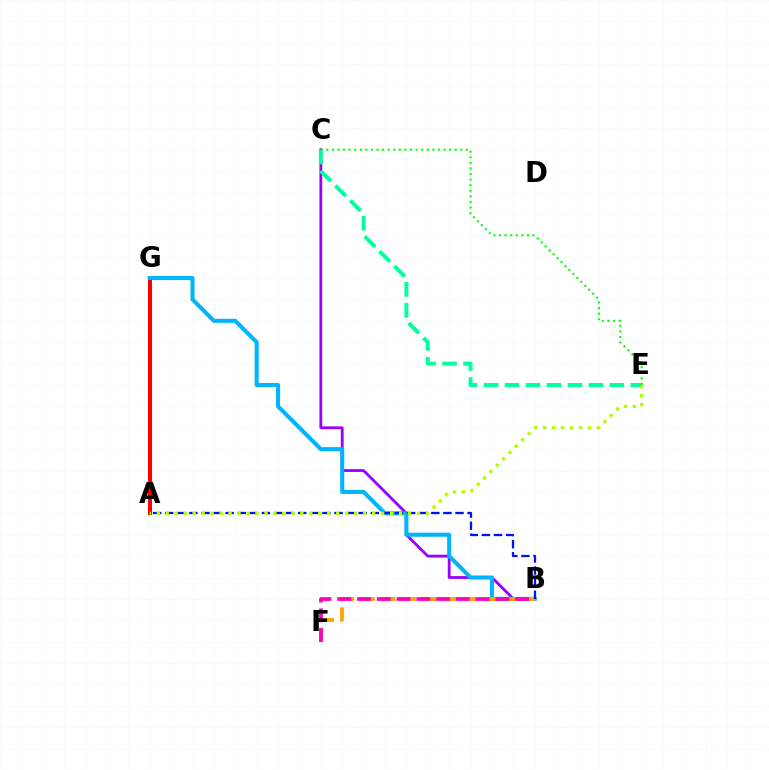{('B', 'C'): [{'color': '#9b00ff', 'line_style': 'solid', 'thickness': 2.02}], ('A', 'G'): [{'color': '#ff0000', 'line_style': 'solid', 'thickness': 2.91}], ('C', 'E'): [{'color': '#00ff9d', 'line_style': 'dashed', 'thickness': 2.85}, {'color': '#08ff00', 'line_style': 'dotted', 'thickness': 1.52}], ('B', 'G'): [{'color': '#00b5ff', 'line_style': 'solid', 'thickness': 2.93}], ('B', 'F'): [{'color': '#ffa500', 'line_style': 'dashed', 'thickness': 2.8}, {'color': '#ff00bd', 'line_style': 'dashed', 'thickness': 2.69}], ('A', 'B'): [{'color': '#0010ff', 'line_style': 'dashed', 'thickness': 1.64}], ('A', 'E'): [{'color': '#b3ff00', 'line_style': 'dotted', 'thickness': 2.44}]}